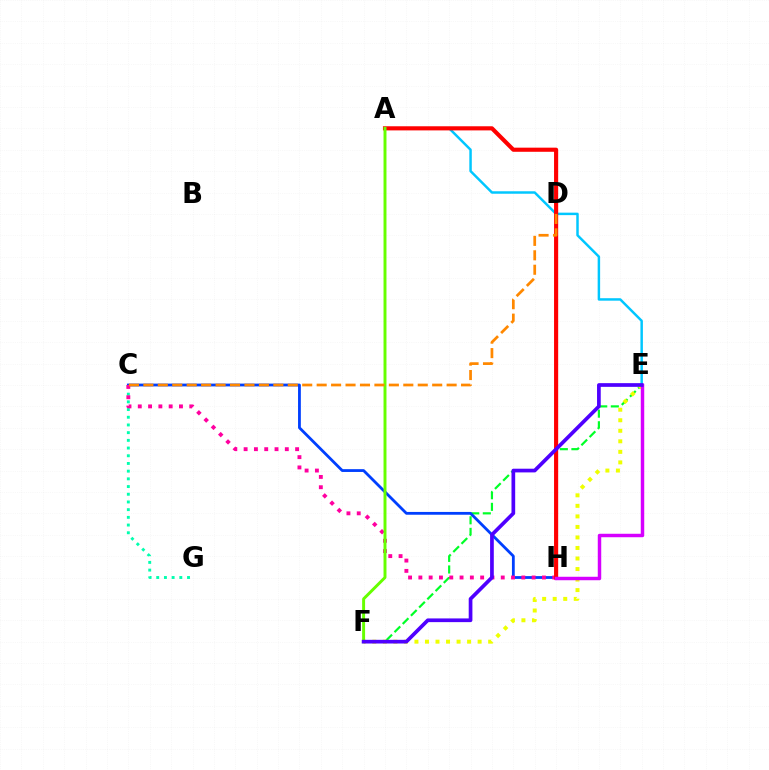{('C', 'G'): [{'color': '#00ffaf', 'line_style': 'dotted', 'thickness': 2.09}], ('E', 'F'): [{'color': '#00ff27', 'line_style': 'dashed', 'thickness': 1.58}, {'color': '#eeff00', 'line_style': 'dotted', 'thickness': 2.86}, {'color': '#4f00ff', 'line_style': 'solid', 'thickness': 2.66}], ('A', 'E'): [{'color': '#00c7ff', 'line_style': 'solid', 'thickness': 1.78}], ('C', 'H'): [{'color': '#003fff', 'line_style': 'solid', 'thickness': 2.02}, {'color': '#ff00a0', 'line_style': 'dotted', 'thickness': 2.8}], ('A', 'H'): [{'color': '#ff0000', 'line_style': 'solid', 'thickness': 2.97}], ('E', 'H'): [{'color': '#d600ff', 'line_style': 'solid', 'thickness': 2.49}], ('A', 'F'): [{'color': '#66ff00', 'line_style': 'solid', 'thickness': 2.12}], ('C', 'D'): [{'color': '#ff8800', 'line_style': 'dashed', 'thickness': 1.96}]}